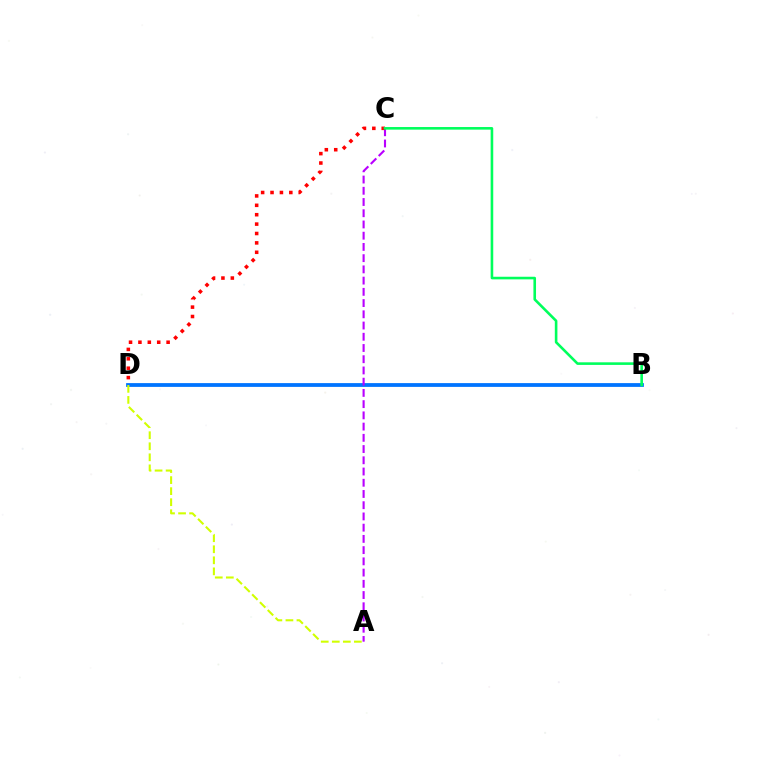{('B', 'D'): [{'color': '#0074ff', 'line_style': 'solid', 'thickness': 2.72}], ('A', 'C'): [{'color': '#b900ff', 'line_style': 'dashed', 'thickness': 1.53}], ('C', 'D'): [{'color': '#ff0000', 'line_style': 'dotted', 'thickness': 2.55}], ('B', 'C'): [{'color': '#00ff5c', 'line_style': 'solid', 'thickness': 1.87}], ('A', 'D'): [{'color': '#d1ff00', 'line_style': 'dashed', 'thickness': 1.5}]}